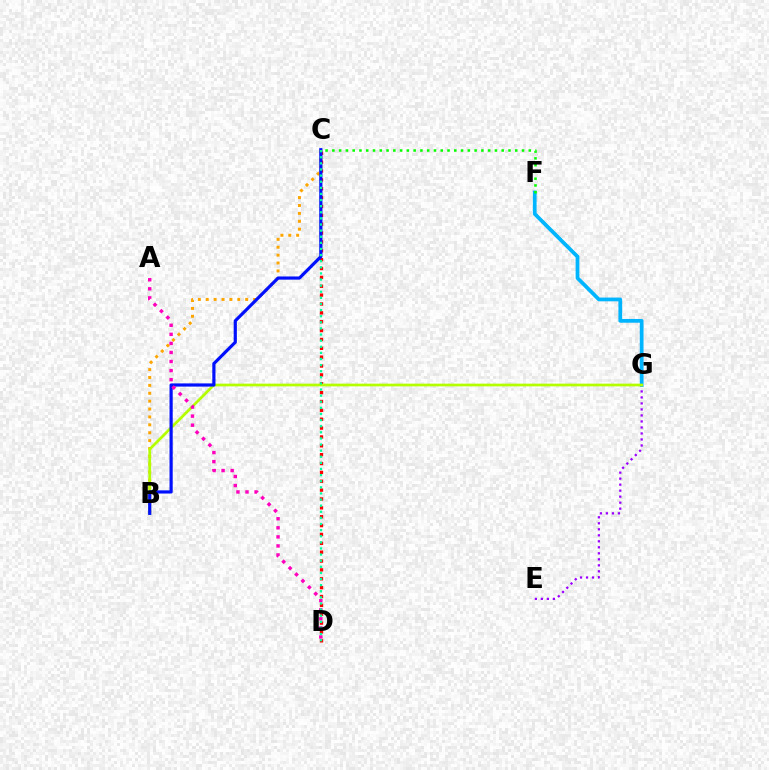{('C', 'D'): [{'color': '#ff0000', 'line_style': 'dotted', 'thickness': 2.41}, {'color': '#00ff9d', 'line_style': 'dotted', 'thickness': 1.66}], ('E', 'G'): [{'color': '#9b00ff', 'line_style': 'dotted', 'thickness': 1.63}], ('B', 'C'): [{'color': '#ffa500', 'line_style': 'dotted', 'thickness': 2.14}, {'color': '#0010ff', 'line_style': 'solid', 'thickness': 2.3}], ('F', 'G'): [{'color': '#00b5ff', 'line_style': 'solid', 'thickness': 2.7}], ('B', 'G'): [{'color': '#b3ff00', 'line_style': 'solid', 'thickness': 1.97}], ('A', 'D'): [{'color': '#ff00bd', 'line_style': 'dotted', 'thickness': 2.46}], ('C', 'F'): [{'color': '#08ff00', 'line_style': 'dotted', 'thickness': 1.84}]}